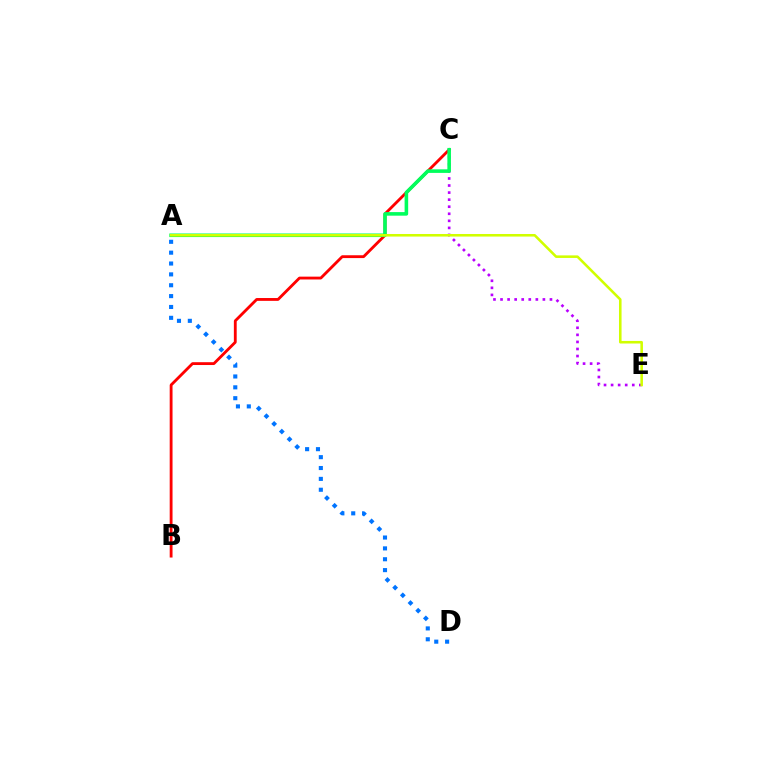{('B', 'C'): [{'color': '#ff0000', 'line_style': 'solid', 'thickness': 2.04}], ('C', 'E'): [{'color': '#b900ff', 'line_style': 'dotted', 'thickness': 1.92}], ('A', 'C'): [{'color': '#00ff5c', 'line_style': 'solid', 'thickness': 2.58}], ('A', 'E'): [{'color': '#d1ff00', 'line_style': 'solid', 'thickness': 1.85}], ('A', 'D'): [{'color': '#0074ff', 'line_style': 'dotted', 'thickness': 2.95}]}